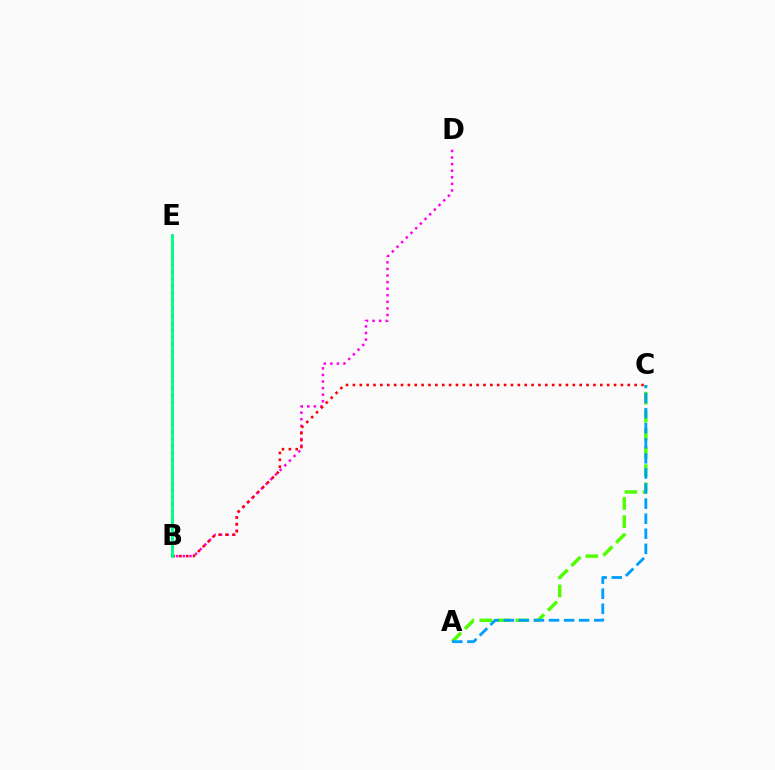{('B', 'E'): [{'color': '#ffd500', 'line_style': 'dotted', 'thickness': 1.74}, {'color': '#3700ff', 'line_style': 'dotted', 'thickness': 1.97}, {'color': '#00ff86', 'line_style': 'solid', 'thickness': 2.08}], ('B', 'D'): [{'color': '#ff00ed', 'line_style': 'dotted', 'thickness': 1.79}], ('A', 'C'): [{'color': '#4fff00', 'line_style': 'dashed', 'thickness': 2.46}, {'color': '#009eff', 'line_style': 'dashed', 'thickness': 2.05}], ('B', 'C'): [{'color': '#ff0000', 'line_style': 'dotted', 'thickness': 1.87}]}